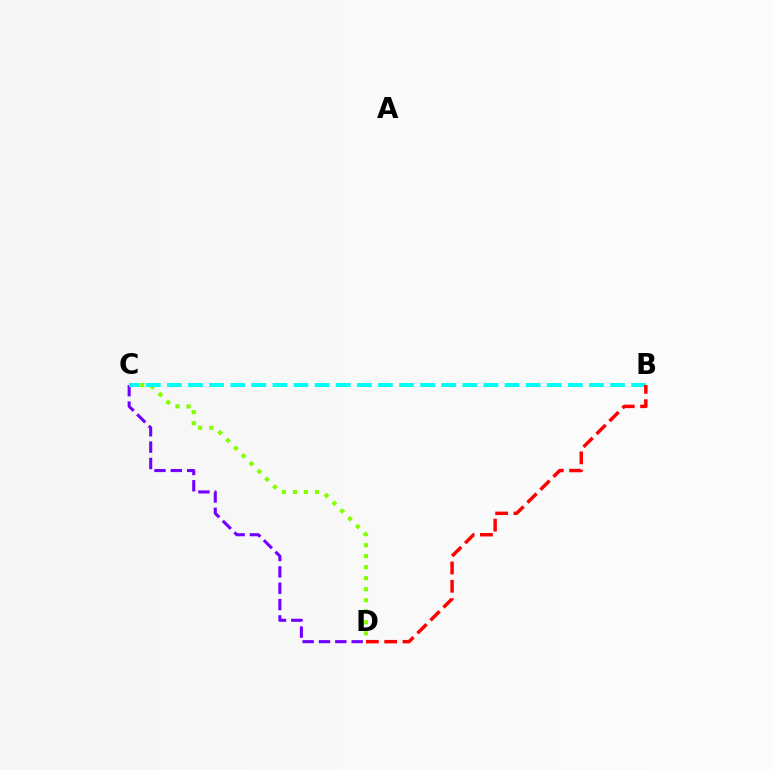{('C', 'D'): [{'color': '#7200ff', 'line_style': 'dashed', 'thickness': 2.22}, {'color': '#84ff00', 'line_style': 'dotted', 'thickness': 2.99}], ('B', 'C'): [{'color': '#00fff6', 'line_style': 'dashed', 'thickness': 2.87}], ('B', 'D'): [{'color': '#ff0000', 'line_style': 'dashed', 'thickness': 2.49}]}